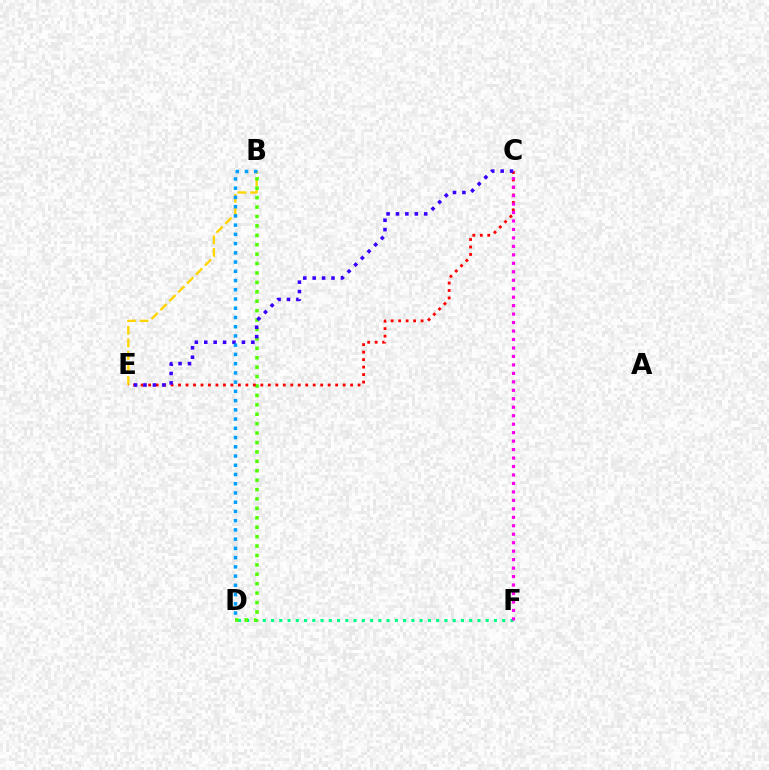{('D', 'F'): [{'color': '#00ff86', 'line_style': 'dotted', 'thickness': 2.24}], ('B', 'E'): [{'color': '#ffd500', 'line_style': 'dashed', 'thickness': 1.71}], ('B', 'D'): [{'color': '#4fff00', 'line_style': 'dotted', 'thickness': 2.56}, {'color': '#009eff', 'line_style': 'dotted', 'thickness': 2.51}], ('C', 'E'): [{'color': '#ff0000', 'line_style': 'dotted', 'thickness': 2.03}, {'color': '#3700ff', 'line_style': 'dotted', 'thickness': 2.56}], ('C', 'F'): [{'color': '#ff00ed', 'line_style': 'dotted', 'thickness': 2.3}]}